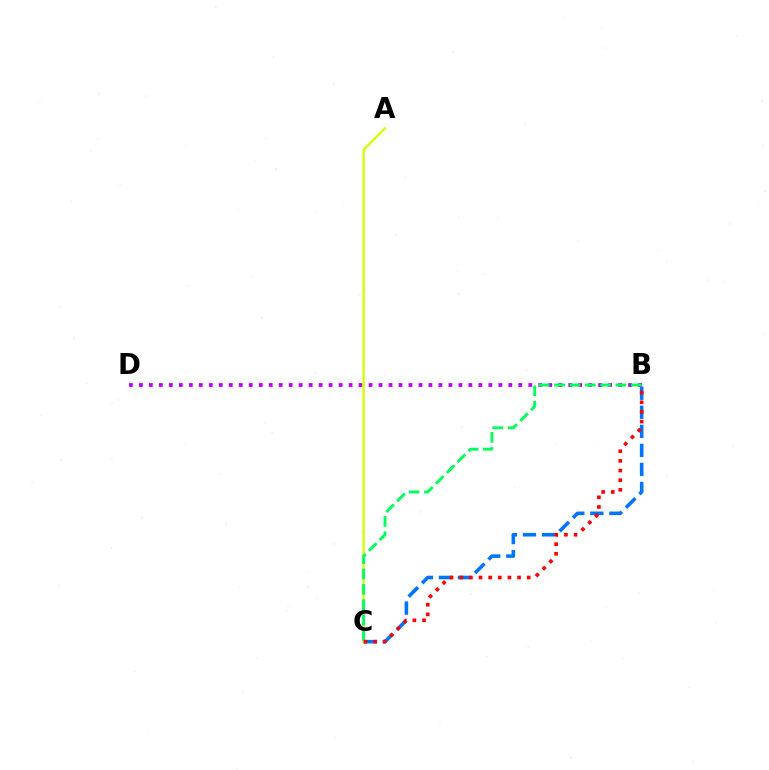{('B', 'C'): [{'color': '#0074ff', 'line_style': 'dashed', 'thickness': 2.59}, {'color': '#00ff5c', 'line_style': 'dashed', 'thickness': 2.08}, {'color': '#ff0000', 'line_style': 'dotted', 'thickness': 2.62}], ('B', 'D'): [{'color': '#b900ff', 'line_style': 'dotted', 'thickness': 2.71}], ('A', 'C'): [{'color': '#d1ff00', 'line_style': 'solid', 'thickness': 1.66}]}